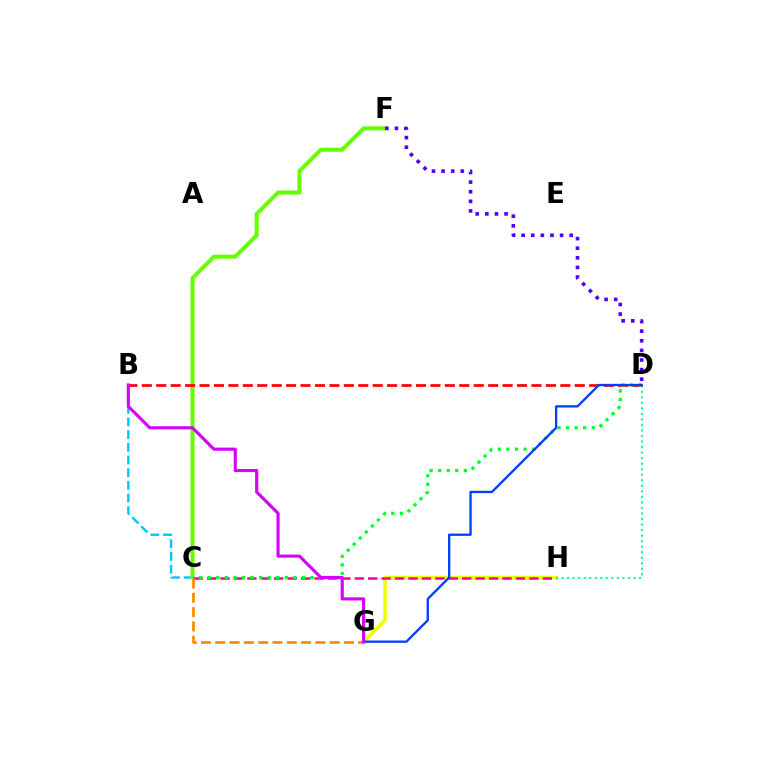{('G', 'H'): [{'color': '#eeff00', 'line_style': 'solid', 'thickness': 2.53}], ('B', 'C'): [{'color': '#00c7ff', 'line_style': 'dashed', 'thickness': 1.72}], ('C', 'F'): [{'color': '#66ff00', 'line_style': 'solid', 'thickness': 2.88}], ('C', 'H'): [{'color': '#ff00a0', 'line_style': 'dashed', 'thickness': 1.82}], ('D', 'F'): [{'color': '#4f00ff', 'line_style': 'dotted', 'thickness': 2.61}], ('D', 'H'): [{'color': '#00ffaf', 'line_style': 'dotted', 'thickness': 1.5}], ('B', 'D'): [{'color': '#ff0000', 'line_style': 'dashed', 'thickness': 1.96}], ('C', 'D'): [{'color': '#00ff27', 'line_style': 'dotted', 'thickness': 2.33}], ('D', 'G'): [{'color': '#003fff', 'line_style': 'solid', 'thickness': 1.67}], ('C', 'G'): [{'color': '#ff8800', 'line_style': 'dashed', 'thickness': 1.94}], ('B', 'G'): [{'color': '#d600ff', 'line_style': 'solid', 'thickness': 2.25}]}